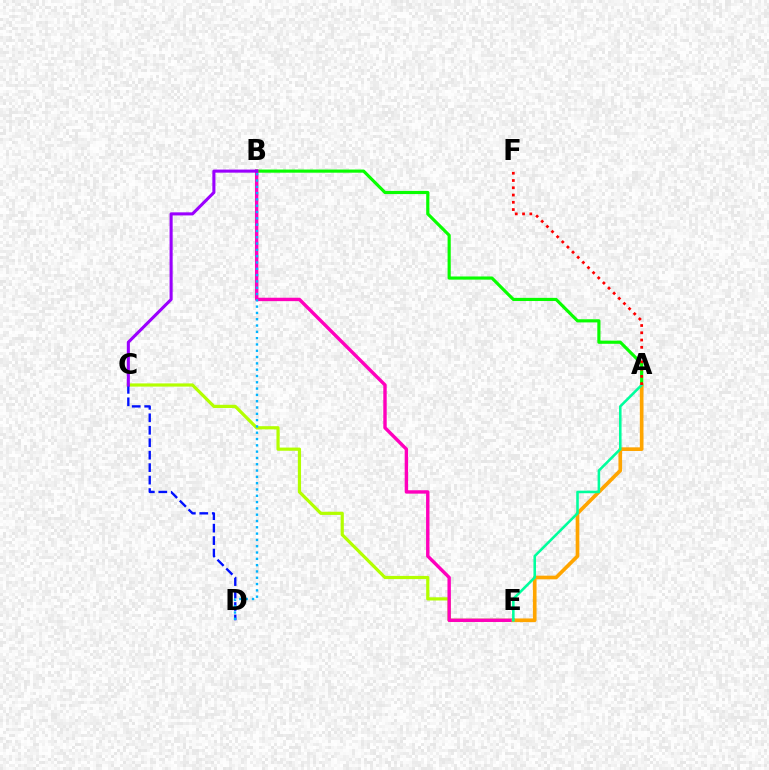{('C', 'E'): [{'color': '#b3ff00', 'line_style': 'solid', 'thickness': 2.3}], ('C', 'D'): [{'color': '#0010ff', 'line_style': 'dashed', 'thickness': 1.69}], ('A', 'B'): [{'color': '#08ff00', 'line_style': 'solid', 'thickness': 2.27}], ('B', 'E'): [{'color': '#ff00bd', 'line_style': 'solid', 'thickness': 2.45}], ('A', 'E'): [{'color': '#ffa500', 'line_style': 'solid', 'thickness': 2.64}, {'color': '#00ff9d', 'line_style': 'solid', 'thickness': 1.85}], ('B', 'C'): [{'color': '#9b00ff', 'line_style': 'solid', 'thickness': 2.21}], ('B', 'D'): [{'color': '#00b5ff', 'line_style': 'dotted', 'thickness': 1.71}], ('A', 'F'): [{'color': '#ff0000', 'line_style': 'dotted', 'thickness': 1.97}]}